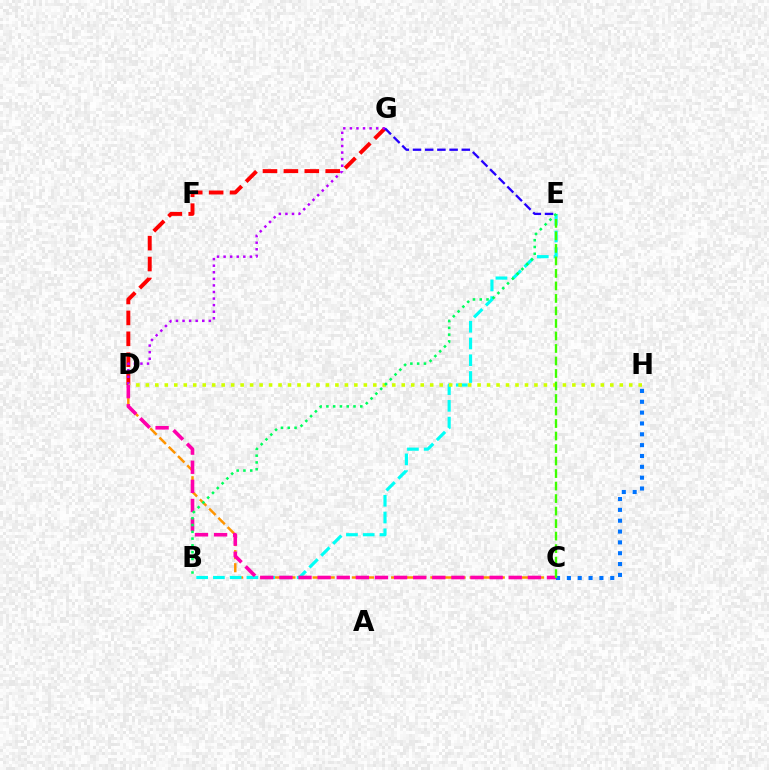{('D', 'G'): [{'color': '#ff0000', 'line_style': 'dashed', 'thickness': 2.84}, {'color': '#b900ff', 'line_style': 'dotted', 'thickness': 1.79}], ('C', 'D'): [{'color': '#ff9400', 'line_style': 'dashed', 'thickness': 1.78}, {'color': '#ff00ac', 'line_style': 'dashed', 'thickness': 2.6}], ('B', 'E'): [{'color': '#00fff6', 'line_style': 'dashed', 'thickness': 2.28}, {'color': '#00ff5c', 'line_style': 'dotted', 'thickness': 1.84}], ('C', 'H'): [{'color': '#0074ff', 'line_style': 'dotted', 'thickness': 2.95}], ('D', 'H'): [{'color': '#d1ff00', 'line_style': 'dotted', 'thickness': 2.58}], ('C', 'E'): [{'color': '#3dff00', 'line_style': 'dashed', 'thickness': 1.7}], ('E', 'G'): [{'color': '#2500ff', 'line_style': 'dashed', 'thickness': 1.66}]}